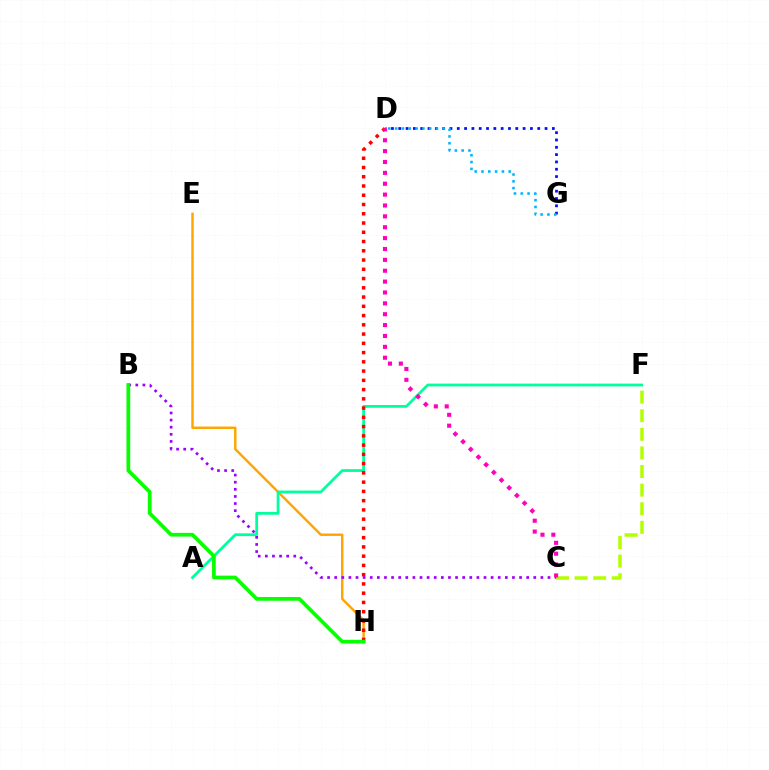{('D', 'G'): [{'color': '#0010ff', 'line_style': 'dotted', 'thickness': 1.99}, {'color': '#00b5ff', 'line_style': 'dotted', 'thickness': 1.85}], ('C', 'F'): [{'color': '#b3ff00', 'line_style': 'dashed', 'thickness': 2.53}], ('E', 'H'): [{'color': '#ffa500', 'line_style': 'solid', 'thickness': 1.75}], ('A', 'F'): [{'color': '#00ff9d', 'line_style': 'solid', 'thickness': 1.99}], ('D', 'H'): [{'color': '#ff0000', 'line_style': 'dotted', 'thickness': 2.51}], ('B', 'C'): [{'color': '#9b00ff', 'line_style': 'dotted', 'thickness': 1.93}], ('C', 'D'): [{'color': '#ff00bd', 'line_style': 'dotted', 'thickness': 2.95}], ('B', 'H'): [{'color': '#08ff00', 'line_style': 'solid', 'thickness': 2.67}]}